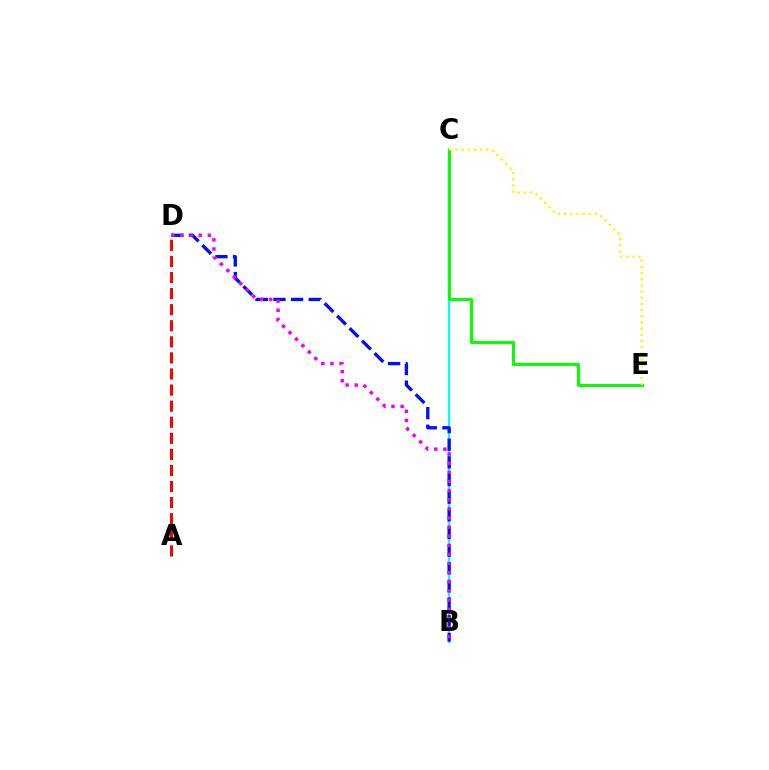{('B', 'C'): [{'color': '#00fff6', 'line_style': 'solid', 'thickness': 1.65}], ('C', 'E'): [{'color': '#08ff00', 'line_style': 'solid', 'thickness': 2.17}, {'color': '#fcf500', 'line_style': 'dotted', 'thickness': 1.67}], ('B', 'D'): [{'color': '#0010ff', 'line_style': 'dashed', 'thickness': 2.4}, {'color': '#ee00ff', 'line_style': 'dotted', 'thickness': 2.48}], ('A', 'D'): [{'color': '#ff0000', 'line_style': 'dashed', 'thickness': 2.18}]}